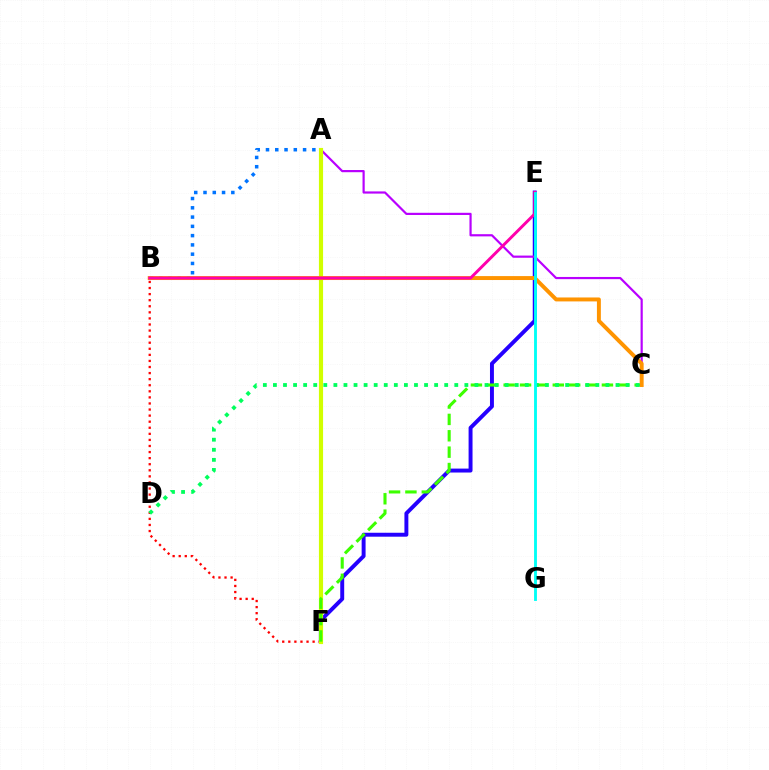{('E', 'F'): [{'color': '#2500ff', 'line_style': 'solid', 'thickness': 2.83}], ('A', 'B'): [{'color': '#0074ff', 'line_style': 'dotted', 'thickness': 2.52}], ('A', 'C'): [{'color': '#b900ff', 'line_style': 'solid', 'thickness': 1.58}], ('B', 'F'): [{'color': '#ff0000', 'line_style': 'dotted', 'thickness': 1.65}], ('A', 'F'): [{'color': '#d1ff00', 'line_style': 'solid', 'thickness': 2.99}], ('C', 'F'): [{'color': '#3dff00', 'line_style': 'dashed', 'thickness': 2.22}], ('B', 'C'): [{'color': '#ff9400', 'line_style': 'solid', 'thickness': 2.84}], ('B', 'E'): [{'color': '#ff00ac', 'line_style': 'solid', 'thickness': 2.11}], ('C', 'D'): [{'color': '#00ff5c', 'line_style': 'dotted', 'thickness': 2.74}], ('E', 'G'): [{'color': '#00fff6', 'line_style': 'solid', 'thickness': 2.06}]}